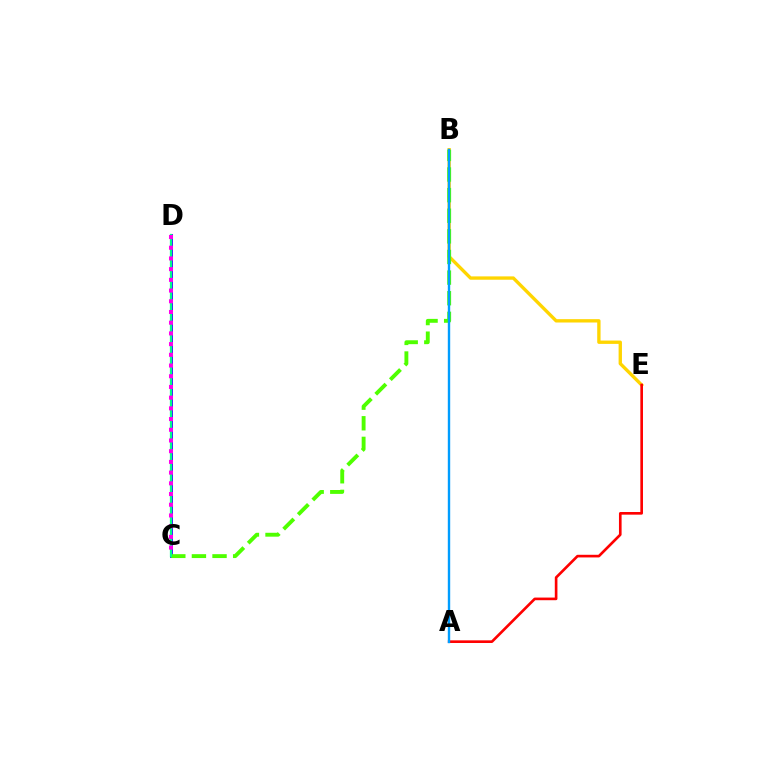{('C', 'D'): [{'color': '#3700ff', 'line_style': 'solid', 'thickness': 2.05}, {'color': '#00ff86', 'line_style': 'solid', 'thickness': 1.62}, {'color': '#ff00ed', 'line_style': 'dotted', 'thickness': 2.91}], ('B', 'E'): [{'color': '#ffd500', 'line_style': 'solid', 'thickness': 2.41}], ('B', 'C'): [{'color': '#4fff00', 'line_style': 'dashed', 'thickness': 2.8}], ('A', 'E'): [{'color': '#ff0000', 'line_style': 'solid', 'thickness': 1.9}], ('A', 'B'): [{'color': '#009eff', 'line_style': 'solid', 'thickness': 1.72}]}